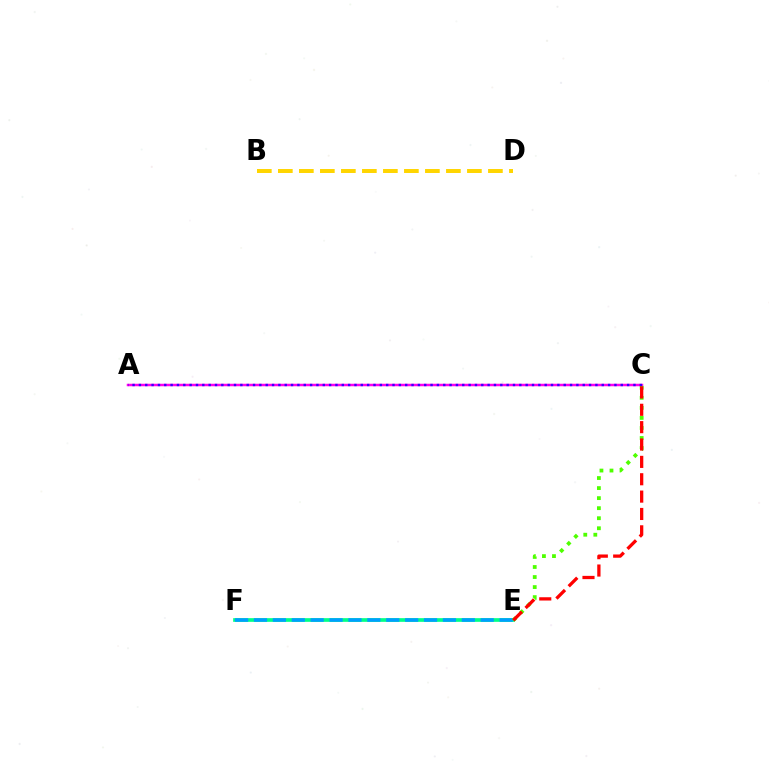{('A', 'C'): [{'color': '#ff00ed', 'line_style': 'solid', 'thickness': 1.8}, {'color': '#3700ff', 'line_style': 'dotted', 'thickness': 1.72}], ('B', 'D'): [{'color': '#ffd500', 'line_style': 'dashed', 'thickness': 2.85}], ('E', 'F'): [{'color': '#00ff86', 'line_style': 'solid', 'thickness': 2.65}, {'color': '#009eff', 'line_style': 'dashed', 'thickness': 2.57}], ('C', 'E'): [{'color': '#4fff00', 'line_style': 'dotted', 'thickness': 2.73}, {'color': '#ff0000', 'line_style': 'dashed', 'thickness': 2.36}]}